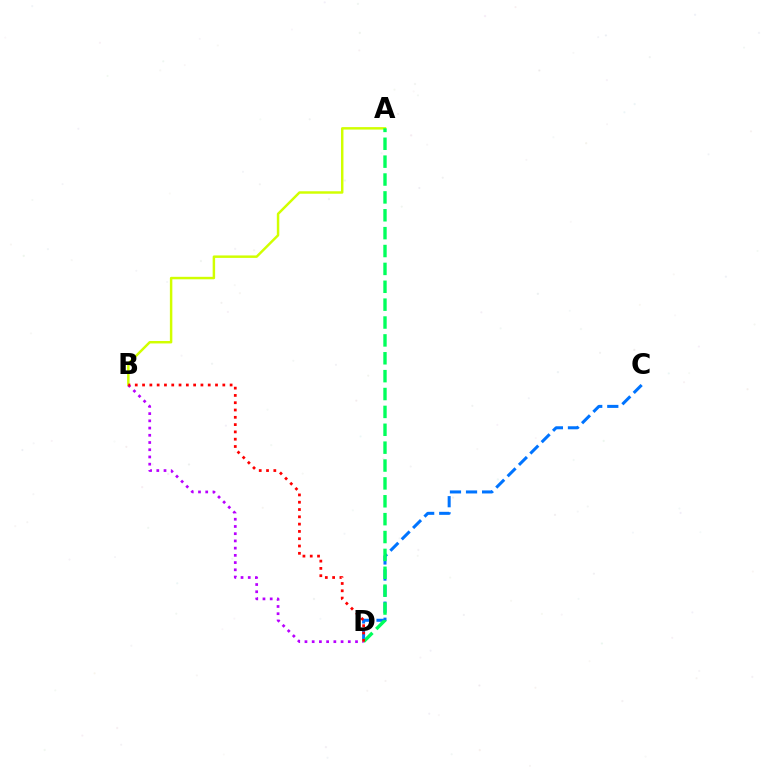{('C', 'D'): [{'color': '#0074ff', 'line_style': 'dashed', 'thickness': 2.18}], ('A', 'B'): [{'color': '#d1ff00', 'line_style': 'solid', 'thickness': 1.77}], ('B', 'D'): [{'color': '#b900ff', 'line_style': 'dotted', 'thickness': 1.96}, {'color': '#ff0000', 'line_style': 'dotted', 'thickness': 1.98}], ('A', 'D'): [{'color': '#00ff5c', 'line_style': 'dashed', 'thickness': 2.43}]}